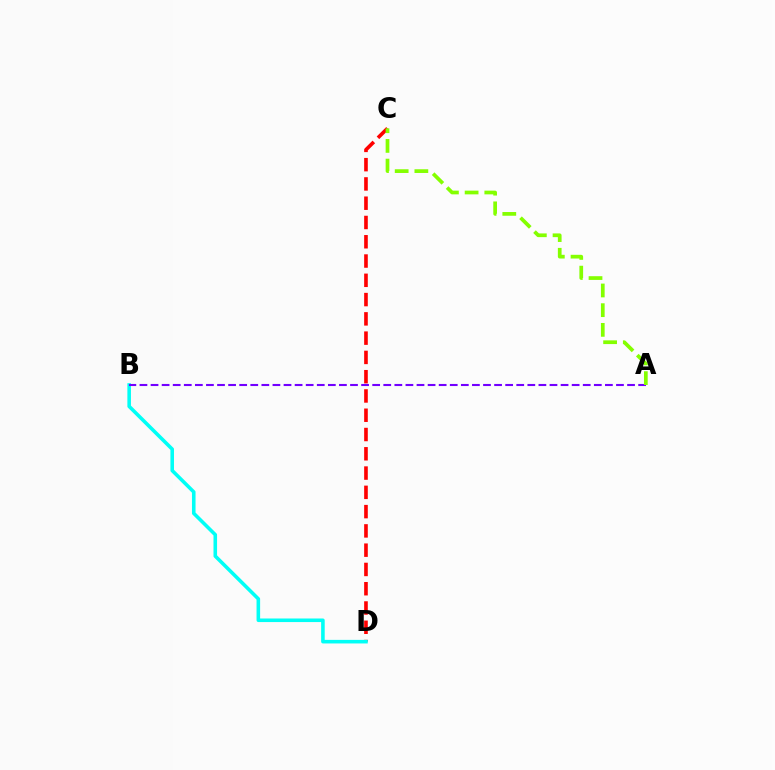{('C', 'D'): [{'color': '#ff0000', 'line_style': 'dashed', 'thickness': 2.62}], ('B', 'D'): [{'color': '#00fff6', 'line_style': 'solid', 'thickness': 2.57}], ('A', 'B'): [{'color': '#7200ff', 'line_style': 'dashed', 'thickness': 1.51}], ('A', 'C'): [{'color': '#84ff00', 'line_style': 'dashed', 'thickness': 2.67}]}